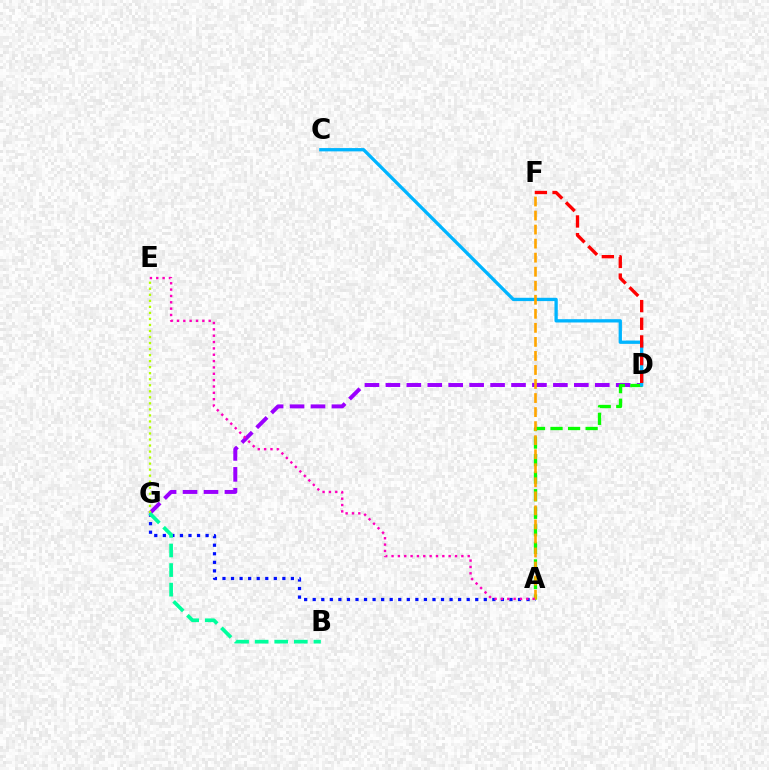{('D', 'G'): [{'color': '#9b00ff', 'line_style': 'dashed', 'thickness': 2.84}], ('E', 'G'): [{'color': '#b3ff00', 'line_style': 'dotted', 'thickness': 1.64}], ('A', 'G'): [{'color': '#0010ff', 'line_style': 'dotted', 'thickness': 2.32}], ('A', 'D'): [{'color': '#08ff00', 'line_style': 'dashed', 'thickness': 2.38}], ('C', 'D'): [{'color': '#00b5ff', 'line_style': 'solid', 'thickness': 2.38}], ('A', 'F'): [{'color': '#ffa500', 'line_style': 'dashed', 'thickness': 1.91}], ('B', 'G'): [{'color': '#00ff9d', 'line_style': 'dashed', 'thickness': 2.66}], ('D', 'F'): [{'color': '#ff0000', 'line_style': 'dashed', 'thickness': 2.4}], ('A', 'E'): [{'color': '#ff00bd', 'line_style': 'dotted', 'thickness': 1.72}]}